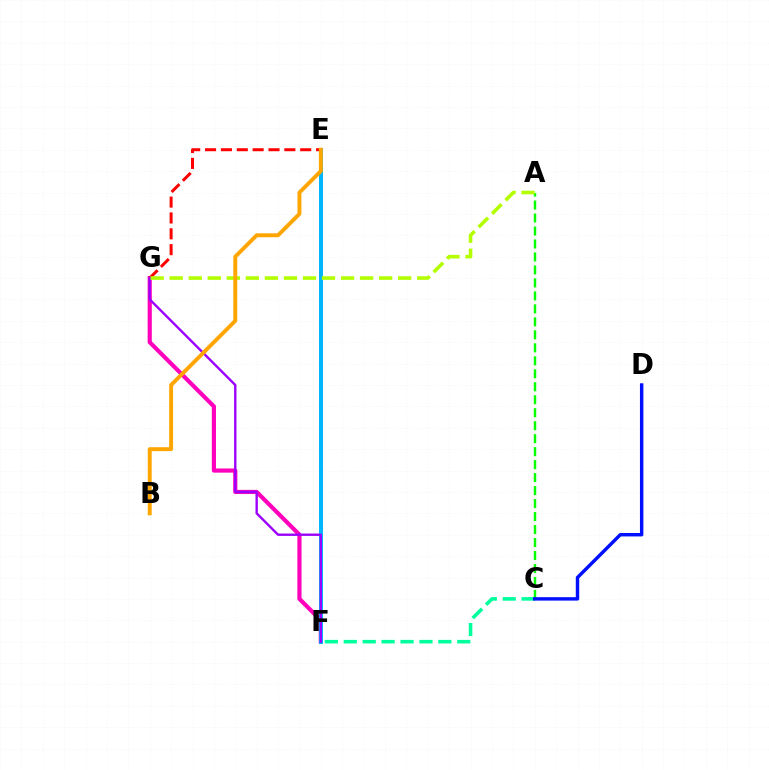{('F', 'G'): [{'color': '#ff00bd', 'line_style': 'solid', 'thickness': 3.0}, {'color': '#9b00ff', 'line_style': 'solid', 'thickness': 1.71}], ('C', 'F'): [{'color': '#00ff9d', 'line_style': 'dashed', 'thickness': 2.57}], ('E', 'F'): [{'color': '#00b5ff', 'line_style': 'solid', 'thickness': 2.87}], ('A', 'C'): [{'color': '#08ff00', 'line_style': 'dashed', 'thickness': 1.76}], ('C', 'D'): [{'color': '#0010ff', 'line_style': 'solid', 'thickness': 2.47}], ('E', 'G'): [{'color': '#ff0000', 'line_style': 'dashed', 'thickness': 2.15}], ('A', 'G'): [{'color': '#b3ff00', 'line_style': 'dashed', 'thickness': 2.59}], ('B', 'E'): [{'color': '#ffa500', 'line_style': 'solid', 'thickness': 2.82}]}